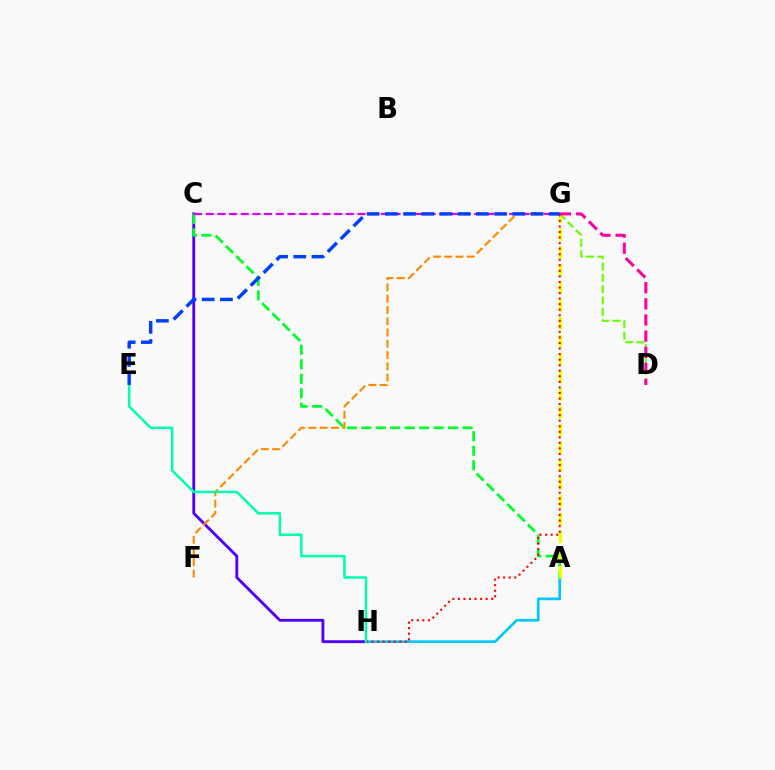{('D', 'G'): [{'color': '#66ff00', 'line_style': 'dashed', 'thickness': 1.54}, {'color': '#ff00a0', 'line_style': 'dashed', 'thickness': 2.19}], ('A', 'H'): [{'color': '#00c7ff', 'line_style': 'solid', 'thickness': 1.93}], ('C', 'H'): [{'color': '#4f00ff', 'line_style': 'solid', 'thickness': 2.06}], ('F', 'G'): [{'color': '#ff8800', 'line_style': 'dashed', 'thickness': 1.53}], ('A', 'C'): [{'color': '#00ff27', 'line_style': 'dashed', 'thickness': 1.97}], ('C', 'G'): [{'color': '#d600ff', 'line_style': 'dashed', 'thickness': 1.59}], ('A', 'G'): [{'color': '#eeff00', 'line_style': 'dashed', 'thickness': 2.41}], ('G', 'H'): [{'color': '#ff0000', 'line_style': 'dotted', 'thickness': 1.51}], ('E', 'H'): [{'color': '#00ffaf', 'line_style': 'solid', 'thickness': 1.8}], ('E', 'G'): [{'color': '#003fff', 'line_style': 'dashed', 'thickness': 2.47}]}